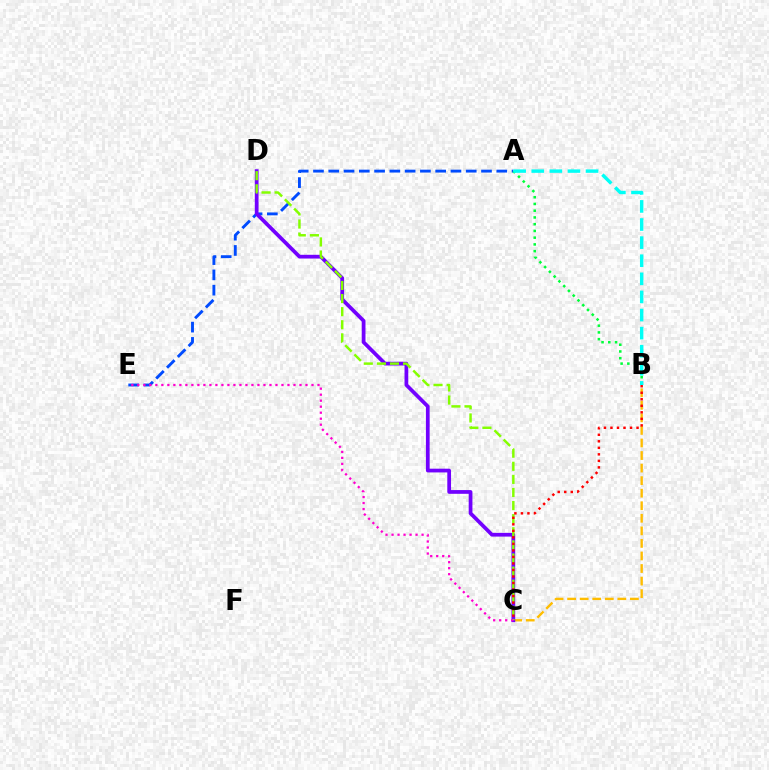{('B', 'C'): [{'color': '#ffbd00', 'line_style': 'dashed', 'thickness': 1.71}, {'color': '#ff0000', 'line_style': 'dotted', 'thickness': 1.77}], ('A', 'E'): [{'color': '#004bff', 'line_style': 'dashed', 'thickness': 2.08}], ('C', 'D'): [{'color': '#7200ff', 'line_style': 'solid', 'thickness': 2.69}, {'color': '#84ff00', 'line_style': 'dashed', 'thickness': 1.78}], ('A', 'B'): [{'color': '#00ff39', 'line_style': 'dotted', 'thickness': 1.83}, {'color': '#00fff6', 'line_style': 'dashed', 'thickness': 2.46}], ('C', 'E'): [{'color': '#ff00cf', 'line_style': 'dotted', 'thickness': 1.63}]}